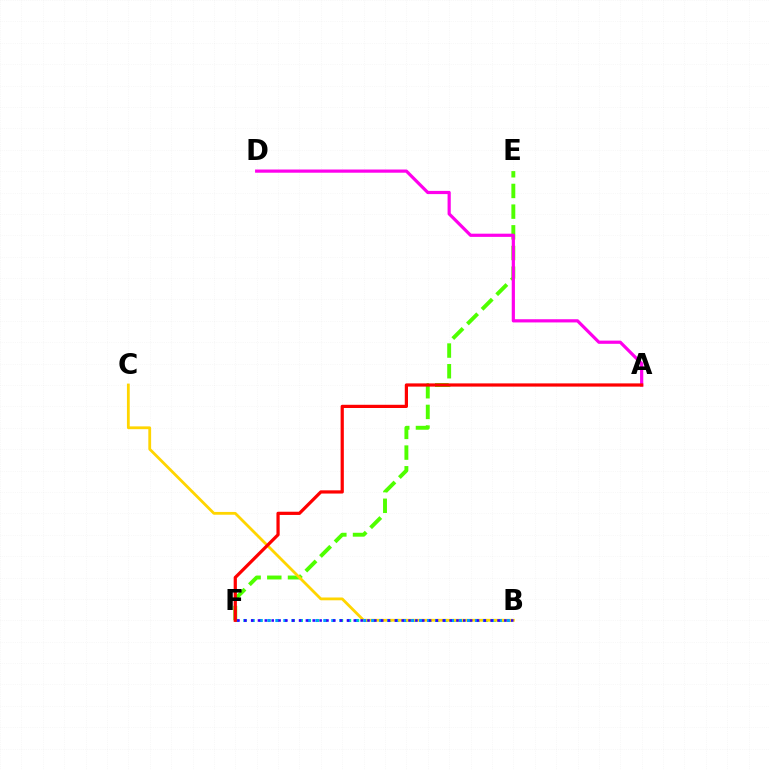{('E', 'F'): [{'color': '#4fff00', 'line_style': 'dashed', 'thickness': 2.81}], ('B', 'F'): [{'color': '#00ff86', 'line_style': 'dotted', 'thickness': 2.19}, {'color': '#009eff', 'line_style': 'dotted', 'thickness': 2.17}, {'color': '#3700ff', 'line_style': 'dotted', 'thickness': 1.86}], ('B', 'C'): [{'color': '#ffd500', 'line_style': 'solid', 'thickness': 2.02}], ('A', 'D'): [{'color': '#ff00ed', 'line_style': 'solid', 'thickness': 2.3}], ('A', 'F'): [{'color': '#ff0000', 'line_style': 'solid', 'thickness': 2.32}]}